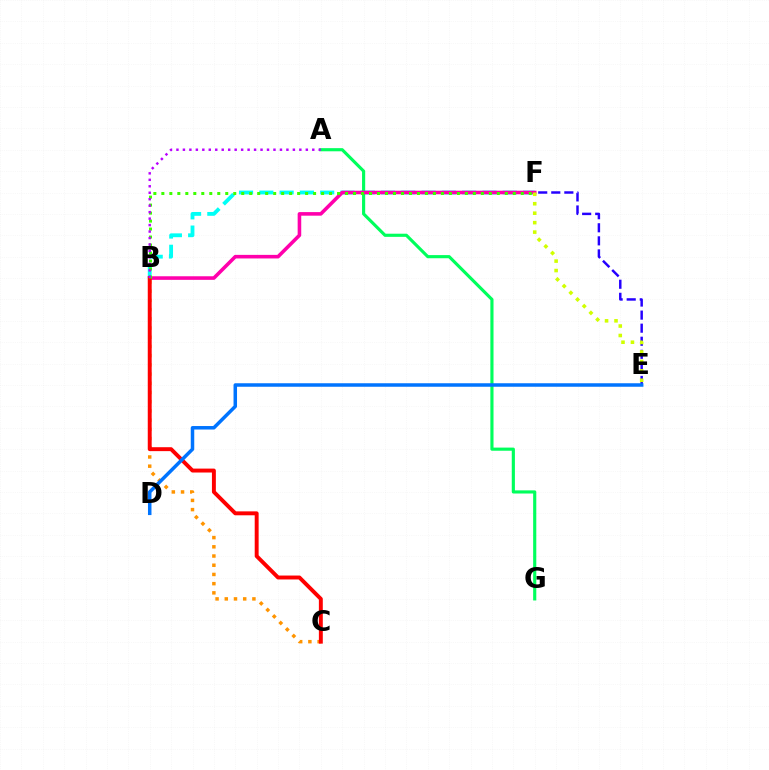{('B', 'F'): [{'color': '#00fff6', 'line_style': 'dashed', 'thickness': 2.76}, {'color': '#ff00ac', 'line_style': 'solid', 'thickness': 2.58}, {'color': '#3dff00', 'line_style': 'dotted', 'thickness': 2.17}], ('B', 'C'): [{'color': '#ff9400', 'line_style': 'dotted', 'thickness': 2.5}, {'color': '#ff0000', 'line_style': 'solid', 'thickness': 2.82}], ('A', 'G'): [{'color': '#00ff5c', 'line_style': 'solid', 'thickness': 2.26}], ('E', 'F'): [{'color': '#2500ff', 'line_style': 'dashed', 'thickness': 1.77}, {'color': '#d1ff00', 'line_style': 'dotted', 'thickness': 2.57}], ('A', 'B'): [{'color': '#b900ff', 'line_style': 'dotted', 'thickness': 1.76}], ('D', 'E'): [{'color': '#0074ff', 'line_style': 'solid', 'thickness': 2.52}]}